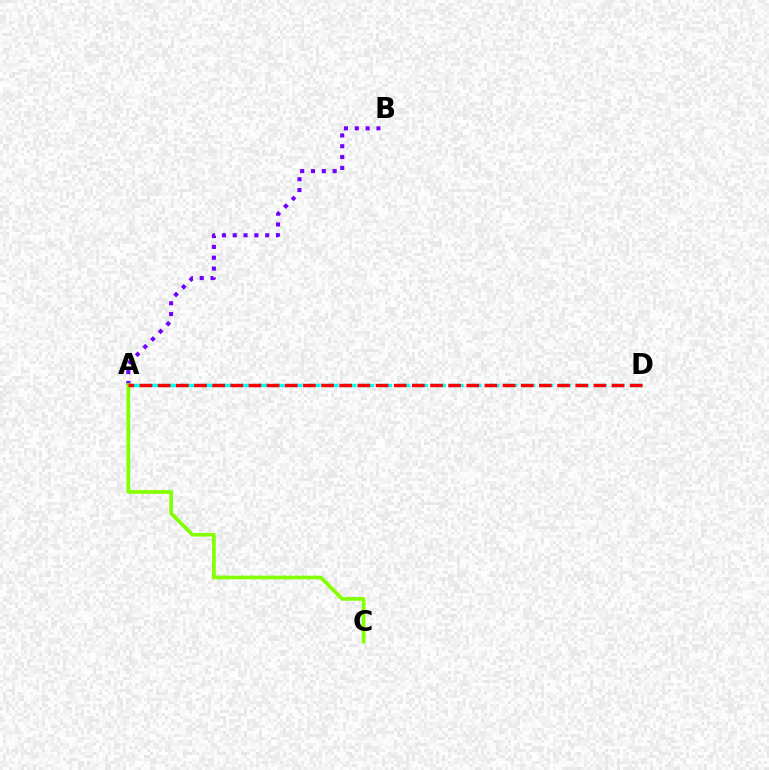{('A', 'B'): [{'color': '#7200ff', 'line_style': 'dotted', 'thickness': 2.94}], ('A', 'C'): [{'color': '#84ff00', 'line_style': 'solid', 'thickness': 2.66}], ('A', 'D'): [{'color': '#00fff6', 'line_style': 'dashed', 'thickness': 2.43}, {'color': '#ff0000', 'line_style': 'dashed', 'thickness': 2.47}]}